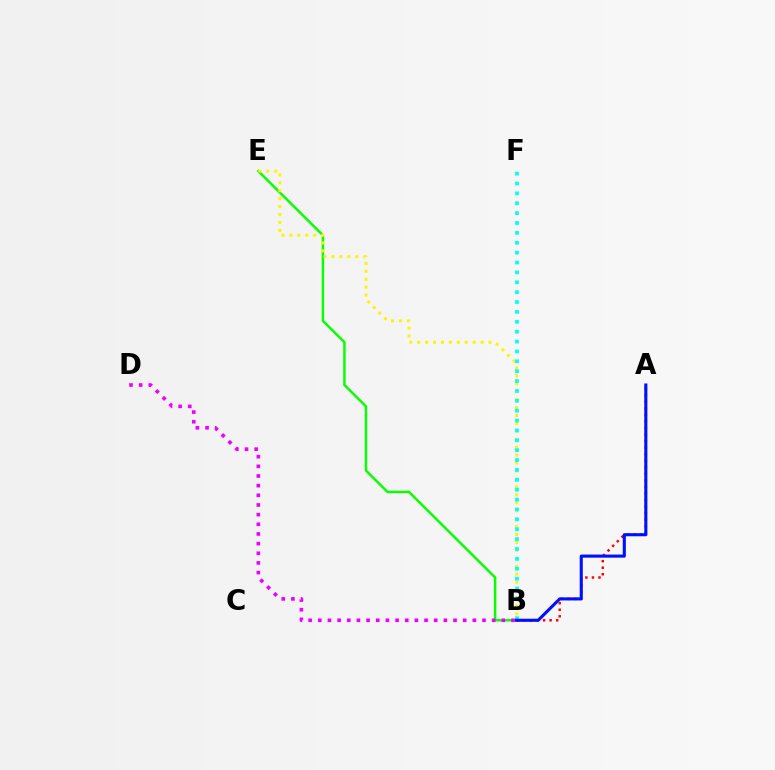{('A', 'B'): [{'color': '#ff0000', 'line_style': 'dotted', 'thickness': 1.78}, {'color': '#0010ff', 'line_style': 'solid', 'thickness': 2.23}], ('B', 'E'): [{'color': '#08ff00', 'line_style': 'solid', 'thickness': 1.77}, {'color': '#fcf500', 'line_style': 'dotted', 'thickness': 2.16}], ('B', 'D'): [{'color': '#ee00ff', 'line_style': 'dotted', 'thickness': 2.62}], ('B', 'F'): [{'color': '#00fff6', 'line_style': 'dotted', 'thickness': 2.68}]}